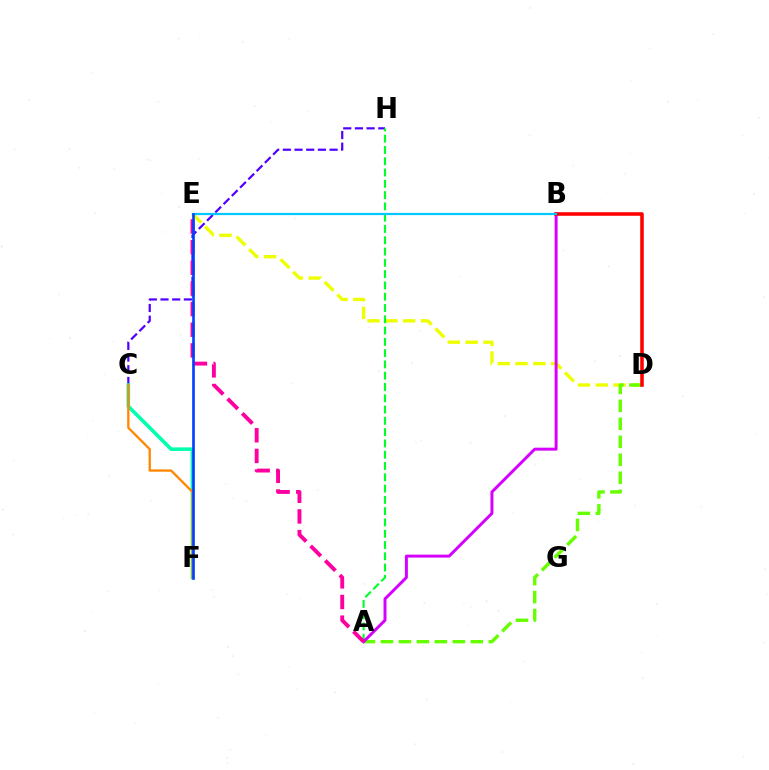{('D', 'E'): [{'color': '#eeff00', 'line_style': 'dashed', 'thickness': 2.42}], ('C', 'H'): [{'color': '#4f00ff', 'line_style': 'dashed', 'thickness': 1.59}], ('A', 'D'): [{'color': '#66ff00', 'line_style': 'dashed', 'thickness': 2.44}], ('A', 'H'): [{'color': '#00ff27', 'line_style': 'dashed', 'thickness': 1.53}], ('A', 'B'): [{'color': '#d600ff', 'line_style': 'solid', 'thickness': 2.14}], ('C', 'F'): [{'color': '#00ffaf', 'line_style': 'solid', 'thickness': 2.59}, {'color': '#ff8800', 'line_style': 'solid', 'thickness': 1.67}], ('B', 'D'): [{'color': '#ff0000', 'line_style': 'solid', 'thickness': 2.56}], ('B', 'E'): [{'color': '#00c7ff', 'line_style': 'solid', 'thickness': 1.6}], ('A', 'E'): [{'color': '#ff00a0', 'line_style': 'dashed', 'thickness': 2.81}], ('E', 'F'): [{'color': '#003fff', 'line_style': 'solid', 'thickness': 1.89}]}